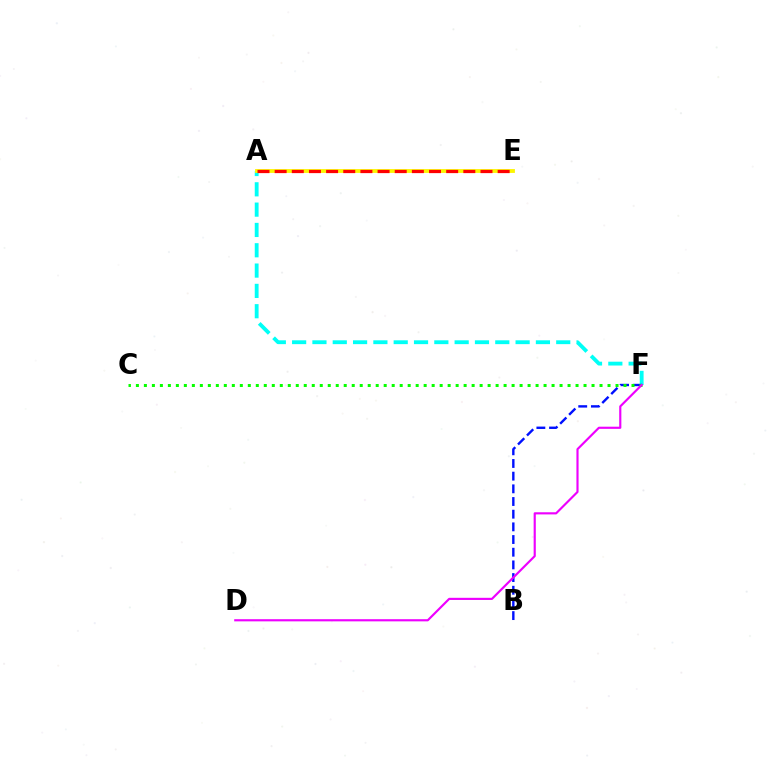{('A', 'F'): [{'color': '#00fff6', 'line_style': 'dashed', 'thickness': 2.76}], ('B', 'F'): [{'color': '#0010ff', 'line_style': 'dashed', 'thickness': 1.72}], ('C', 'F'): [{'color': '#08ff00', 'line_style': 'dotted', 'thickness': 2.17}], ('D', 'F'): [{'color': '#ee00ff', 'line_style': 'solid', 'thickness': 1.55}], ('A', 'E'): [{'color': '#fcf500', 'line_style': 'solid', 'thickness': 2.75}, {'color': '#ff0000', 'line_style': 'dashed', 'thickness': 2.33}]}